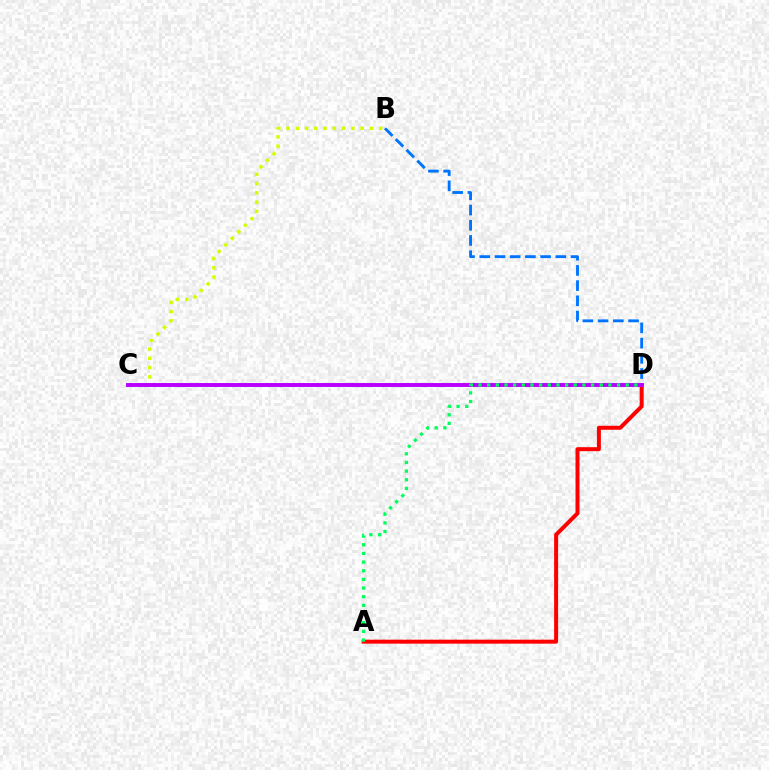{('A', 'D'): [{'color': '#ff0000', 'line_style': 'solid', 'thickness': 2.87}, {'color': '#00ff5c', 'line_style': 'dotted', 'thickness': 2.35}], ('B', 'D'): [{'color': '#0074ff', 'line_style': 'dashed', 'thickness': 2.07}], ('B', 'C'): [{'color': '#d1ff00', 'line_style': 'dotted', 'thickness': 2.52}], ('C', 'D'): [{'color': '#b900ff', 'line_style': 'solid', 'thickness': 2.82}]}